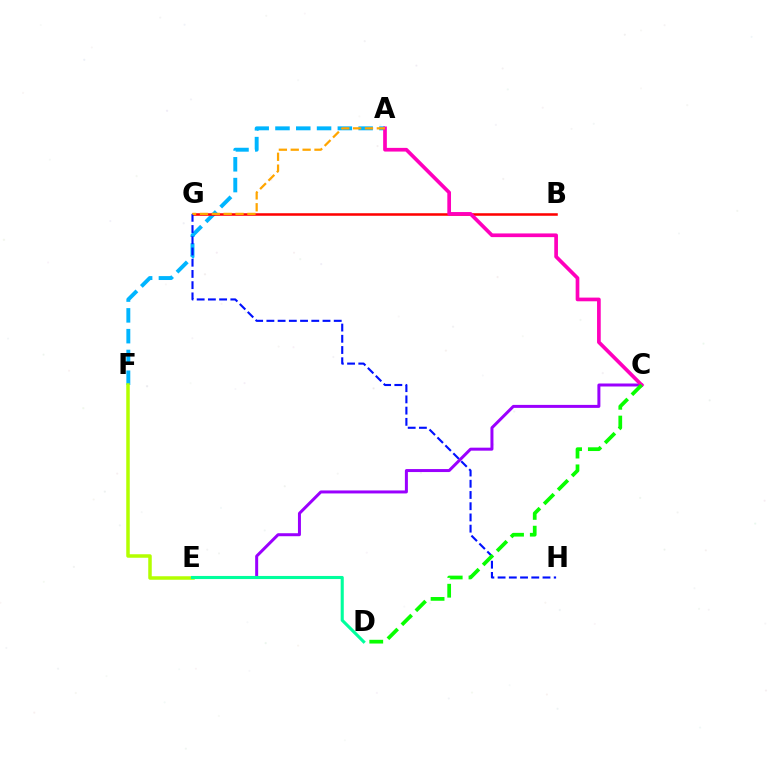{('A', 'F'): [{'color': '#00b5ff', 'line_style': 'dashed', 'thickness': 2.82}], ('B', 'G'): [{'color': '#ff0000', 'line_style': 'solid', 'thickness': 1.83}], ('E', 'F'): [{'color': '#b3ff00', 'line_style': 'solid', 'thickness': 2.52}], ('C', 'E'): [{'color': '#9b00ff', 'line_style': 'solid', 'thickness': 2.15}], ('A', 'C'): [{'color': '#ff00bd', 'line_style': 'solid', 'thickness': 2.66}], ('G', 'H'): [{'color': '#0010ff', 'line_style': 'dashed', 'thickness': 1.52}], ('C', 'D'): [{'color': '#08ff00', 'line_style': 'dashed', 'thickness': 2.68}], ('D', 'E'): [{'color': '#00ff9d', 'line_style': 'solid', 'thickness': 2.23}], ('A', 'G'): [{'color': '#ffa500', 'line_style': 'dashed', 'thickness': 1.61}]}